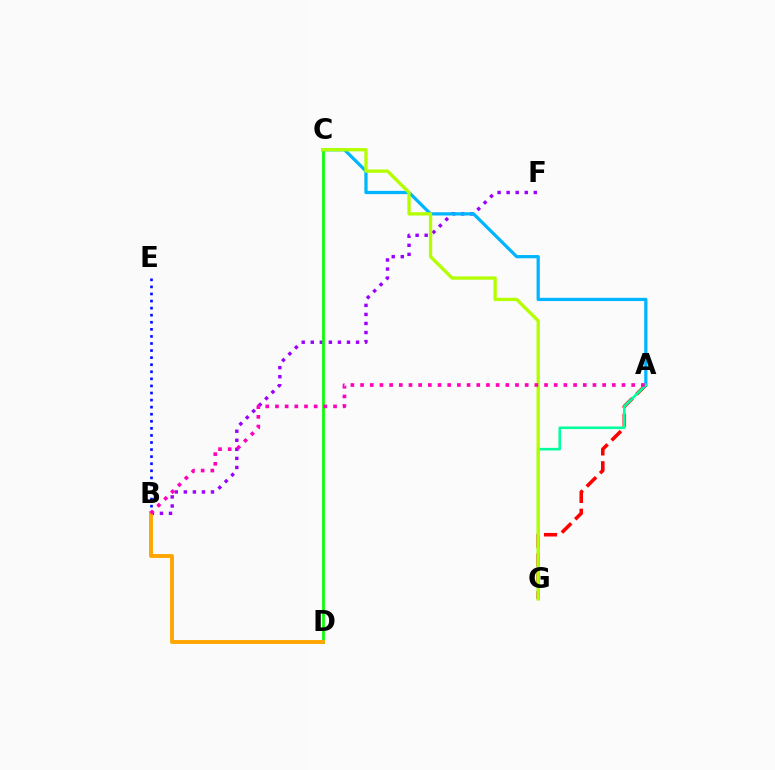{('B', 'F'): [{'color': '#9b00ff', 'line_style': 'dotted', 'thickness': 2.46}], ('A', 'G'): [{'color': '#ff0000', 'line_style': 'dashed', 'thickness': 2.56}, {'color': '#00ff9d', 'line_style': 'solid', 'thickness': 1.87}], ('A', 'C'): [{'color': '#00b5ff', 'line_style': 'solid', 'thickness': 2.34}], ('C', 'D'): [{'color': '#08ff00', 'line_style': 'solid', 'thickness': 1.97}], ('B', 'E'): [{'color': '#0010ff', 'line_style': 'dotted', 'thickness': 1.92}], ('B', 'D'): [{'color': '#ffa500', 'line_style': 'solid', 'thickness': 2.8}], ('C', 'G'): [{'color': '#b3ff00', 'line_style': 'solid', 'thickness': 2.38}], ('A', 'B'): [{'color': '#ff00bd', 'line_style': 'dotted', 'thickness': 2.63}]}